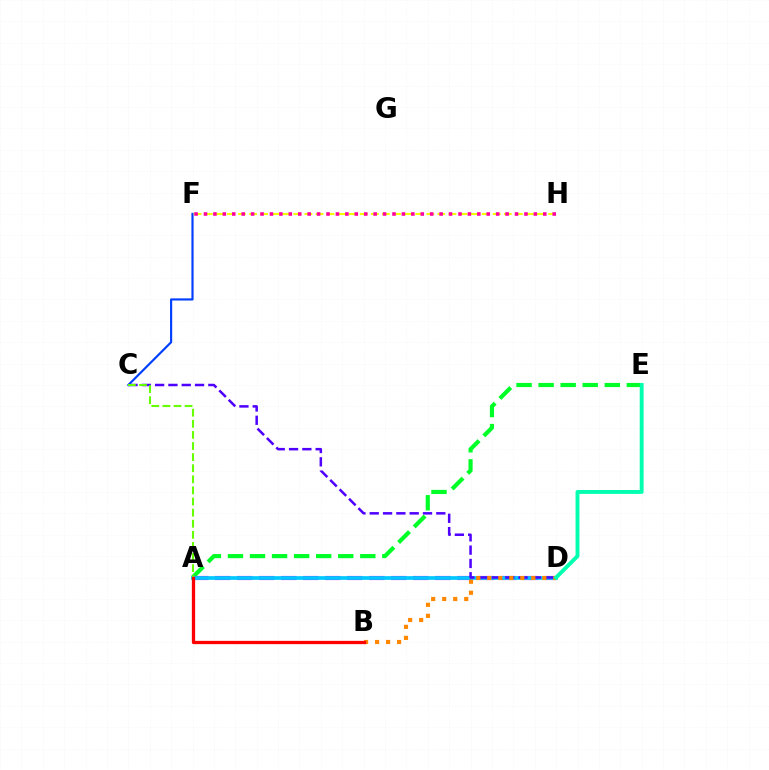{('C', 'F'): [{'color': '#003fff', 'line_style': 'solid', 'thickness': 1.55}], ('F', 'H'): [{'color': '#eeff00', 'line_style': 'dashed', 'thickness': 1.5}, {'color': '#ff00a0', 'line_style': 'dotted', 'thickness': 2.56}], ('A', 'E'): [{'color': '#00ff27', 'line_style': 'dashed', 'thickness': 3.0}], ('A', 'D'): [{'color': '#d600ff', 'line_style': 'dashed', 'thickness': 2.99}, {'color': '#00c7ff', 'line_style': 'solid', 'thickness': 2.66}], ('C', 'D'): [{'color': '#4f00ff', 'line_style': 'dashed', 'thickness': 1.81}], ('B', 'D'): [{'color': '#ff8800', 'line_style': 'dotted', 'thickness': 2.99}], ('A', 'C'): [{'color': '#66ff00', 'line_style': 'dashed', 'thickness': 1.51}], ('D', 'E'): [{'color': '#00ffaf', 'line_style': 'solid', 'thickness': 2.8}], ('A', 'B'): [{'color': '#ff0000', 'line_style': 'solid', 'thickness': 2.37}]}